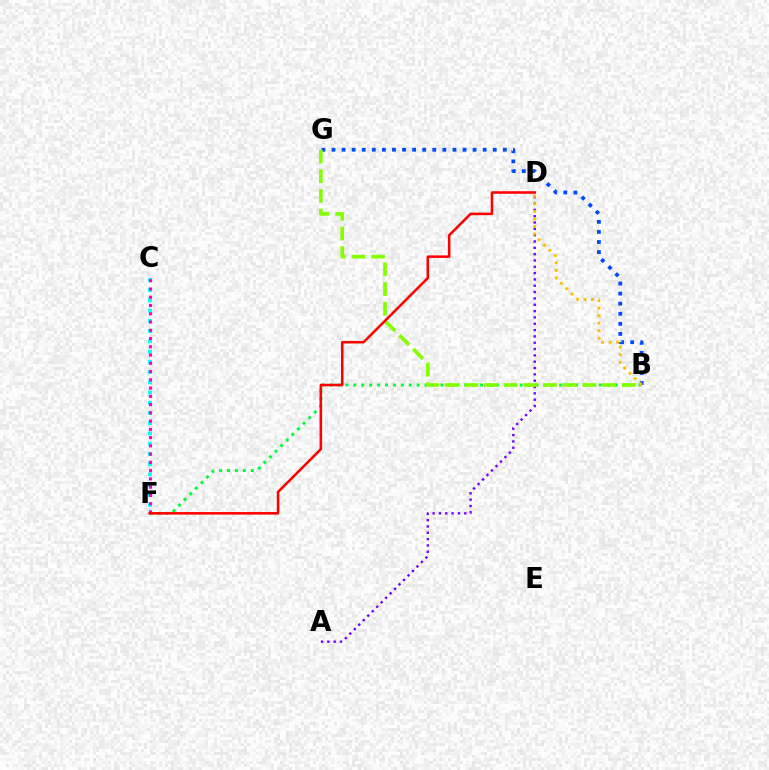{('B', 'F'): [{'color': '#00ff39', 'line_style': 'dotted', 'thickness': 2.15}], ('C', 'F'): [{'color': '#00fff6', 'line_style': 'dotted', 'thickness': 2.78}, {'color': '#ff00cf', 'line_style': 'dotted', 'thickness': 2.24}], ('B', 'G'): [{'color': '#004bff', 'line_style': 'dotted', 'thickness': 2.74}, {'color': '#84ff00', 'line_style': 'dashed', 'thickness': 2.67}], ('A', 'D'): [{'color': '#7200ff', 'line_style': 'dotted', 'thickness': 1.72}], ('D', 'F'): [{'color': '#ff0000', 'line_style': 'solid', 'thickness': 1.83}], ('B', 'D'): [{'color': '#ffbd00', 'line_style': 'dotted', 'thickness': 2.05}]}